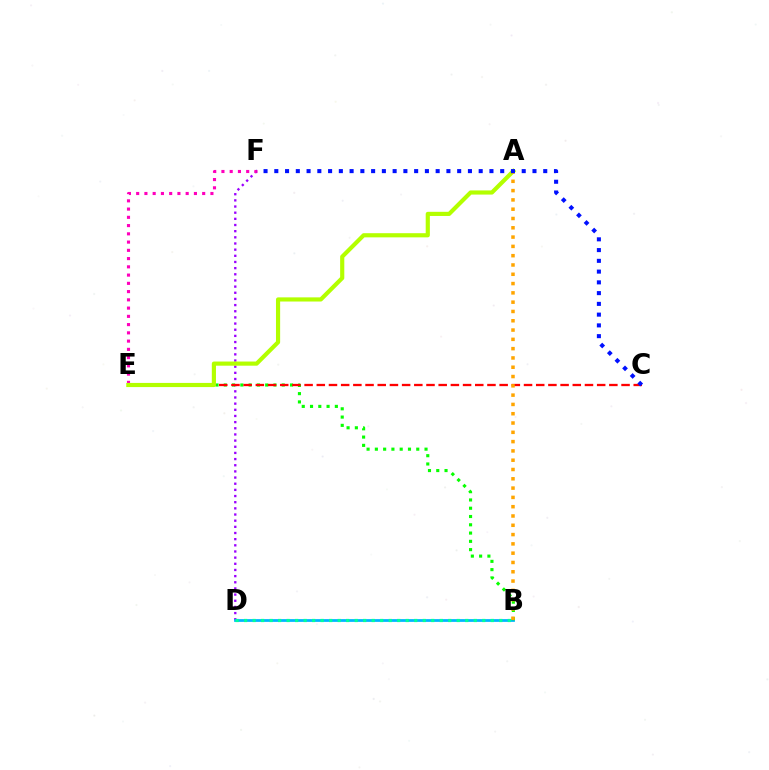{('D', 'F'): [{'color': '#9b00ff', 'line_style': 'dotted', 'thickness': 1.67}], ('E', 'F'): [{'color': '#ff00bd', 'line_style': 'dotted', 'thickness': 2.24}], ('B', 'D'): [{'color': '#00b5ff', 'line_style': 'solid', 'thickness': 1.99}, {'color': '#00ff9d', 'line_style': 'dotted', 'thickness': 2.31}], ('B', 'E'): [{'color': '#08ff00', 'line_style': 'dotted', 'thickness': 2.25}], ('C', 'E'): [{'color': '#ff0000', 'line_style': 'dashed', 'thickness': 1.66}], ('A', 'E'): [{'color': '#b3ff00', 'line_style': 'solid', 'thickness': 2.99}], ('A', 'B'): [{'color': '#ffa500', 'line_style': 'dotted', 'thickness': 2.53}], ('C', 'F'): [{'color': '#0010ff', 'line_style': 'dotted', 'thickness': 2.92}]}